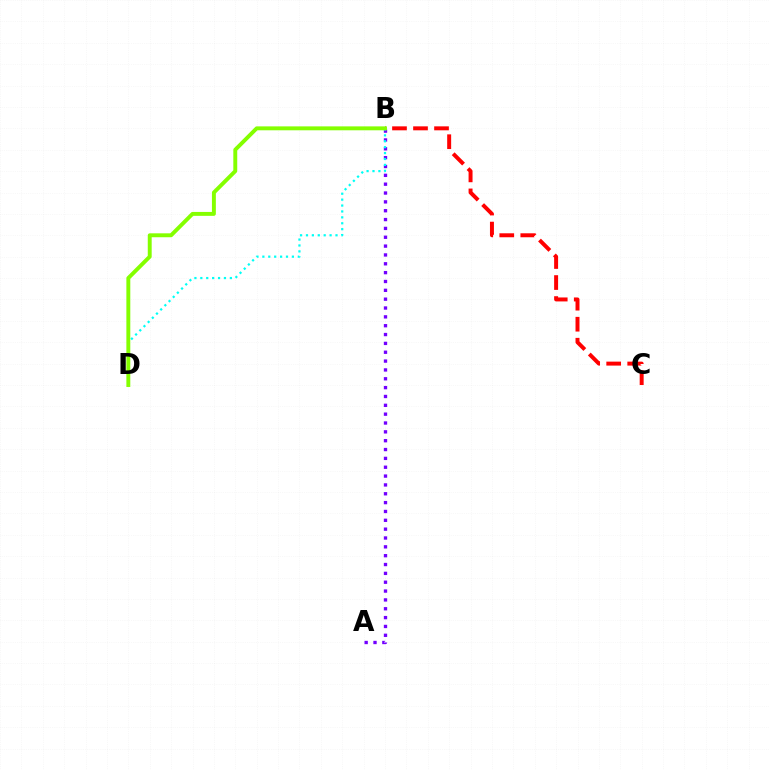{('A', 'B'): [{'color': '#7200ff', 'line_style': 'dotted', 'thickness': 2.4}], ('B', 'C'): [{'color': '#ff0000', 'line_style': 'dashed', 'thickness': 2.86}], ('B', 'D'): [{'color': '#00fff6', 'line_style': 'dotted', 'thickness': 1.61}, {'color': '#84ff00', 'line_style': 'solid', 'thickness': 2.82}]}